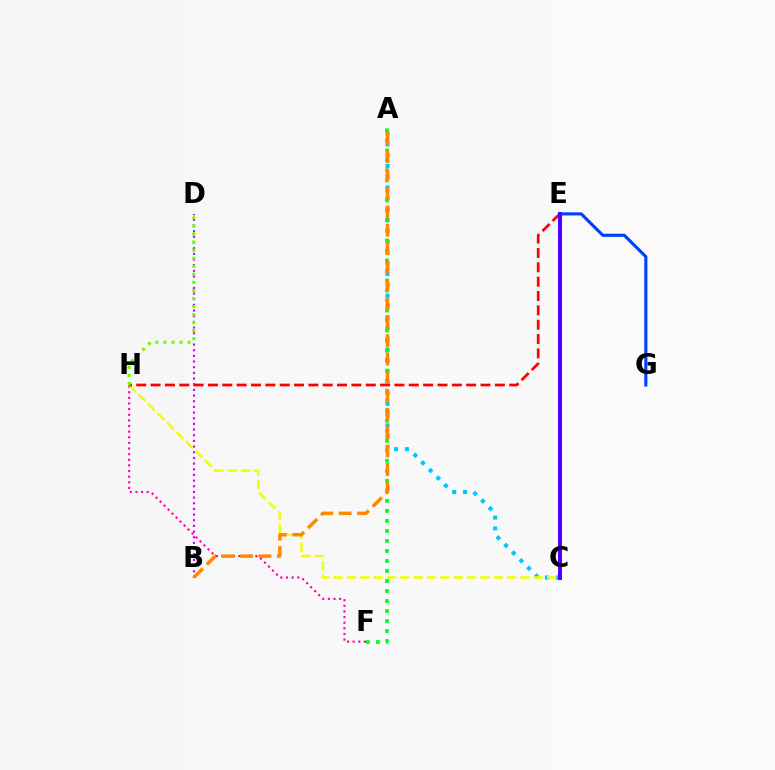{('E', 'G'): [{'color': '#003fff', 'line_style': 'solid', 'thickness': 2.24}], ('C', 'E'): [{'color': '#00ffaf', 'line_style': 'dotted', 'thickness': 2.86}, {'color': '#4f00ff', 'line_style': 'solid', 'thickness': 2.91}], ('A', 'C'): [{'color': '#00c7ff', 'line_style': 'dotted', 'thickness': 2.94}], ('F', 'H'): [{'color': '#ff00a0', 'line_style': 'dotted', 'thickness': 1.53}], ('B', 'D'): [{'color': '#d600ff', 'line_style': 'dotted', 'thickness': 1.54}], ('C', 'H'): [{'color': '#eeff00', 'line_style': 'dashed', 'thickness': 1.81}], ('E', 'H'): [{'color': '#ff0000', 'line_style': 'dashed', 'thickness': 1.95}], ('A', 'F'): [{'color': '#00ff27', 'line_style': 'dotted', 'thickness': 2.72}], ('D', 'H'): [{'color': '#66ff00', 'line_style': 'dotted', 'thickness': 2.19}], ('A', 'B'): [{'color': '#ff8800', 'line_style': 'dashed', 'thickness': 2.5}]}